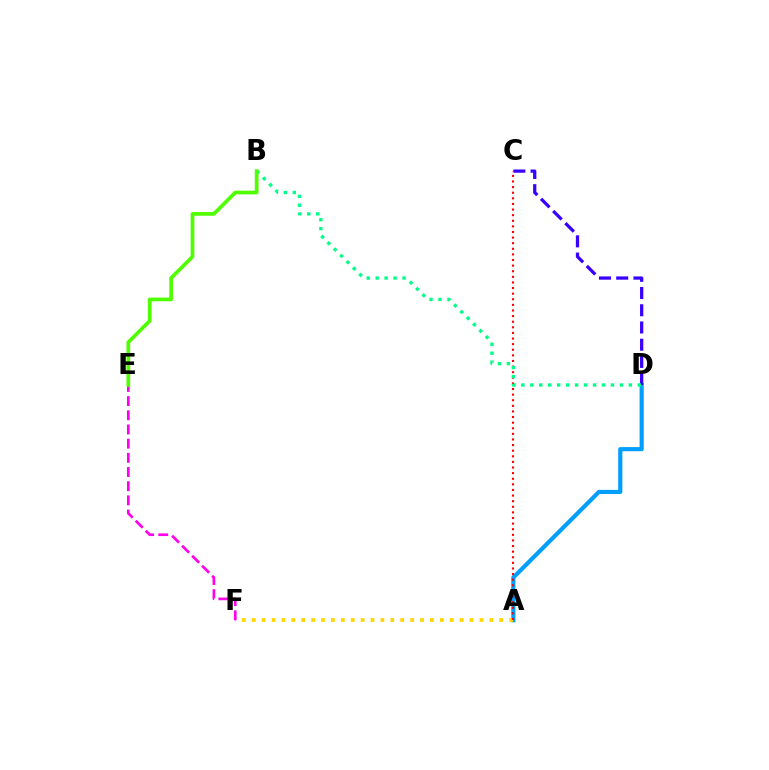{('A', 'D'): [{'color': '#009eff', 'line_style': 'solid', 'thickness': 2.99}], ('A', 'F'): [{'color': '#ffd500', 'line_style': 'dotted', 'thickness': 2.69}], ('A', 'C'): [{'color': '#ff0000', 'line_style': 'dotted', 'thickness': 1.52}], ('E', 'F'): [{'color': '#ff00ed', 'line_style': 'dashed', 'thickness': 1.93}], ('C', 'D'): [{'color': '#3700ff', 'line_style': 'dashed', 'thickness': 2.34}], ('B', 'D'): [{'color': '#00ff86', 'line_style': 'dotted', 'thickness': 2.43}], ('B', 'E'): [{'color': '#4fff00', 'line_style': 'solid', 'thickness': 2.67}]}